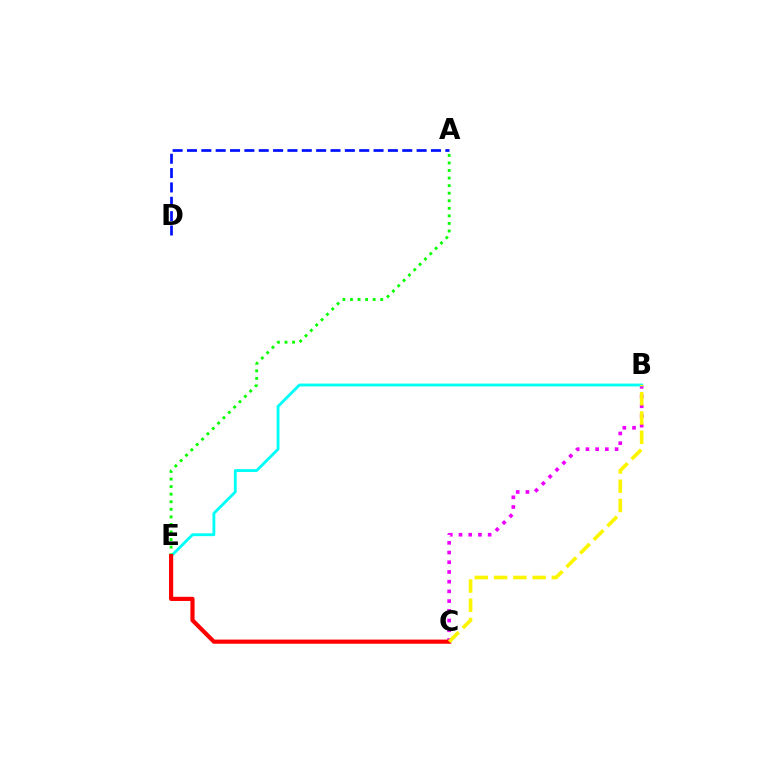{('B', 'C'): [{'color': '#ee00ff', 'line_style': 'dotted', 'thickness': 2.64}, {'color': '#fcf500', 'line_style': 'dashed', 'thickness': 2.62}], ('A', 'D'): [{'color': '#0010ff', 'line_style': 'dashed', 'thickness': 1.95}], ('B', 'E'): [{'color': '#00fff6', 'line_style': 'solid', 'thickness': 2.05}], ('A', 'E'): [{'color': '#08ff00', 'line_style': 'dotted', 'thickness': 2.05}], ('C', 'E'): [{'color': '#ff0000', 'line_style': 'solid', 'thickness': 3.0}]}